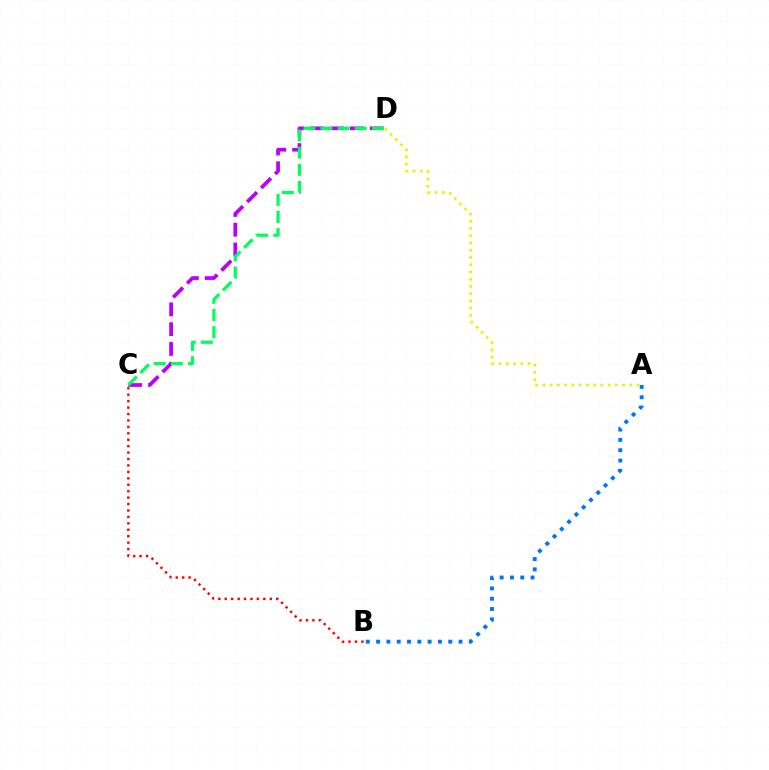{('A', 'B'): [{'color': '#0074ff', 'line_style': 'dotted', 'thickness': 2.8}], ('B', 'C'): [{'color': '#ff0000', 'line_style': 'dotted', 'thickness': 1.75}], ('C', 'D'): [{'color': '#b900ff', 'line_style': 'dashed', 'thickness': 2.69}, {'color': '#00ff5c', 'line_style': 'dashed', 'thickness': 2.33}], ('A', 'D'): [{'color': '#d1ff00', 'line_style': 'dotted', 'thickness': 1.97}]}